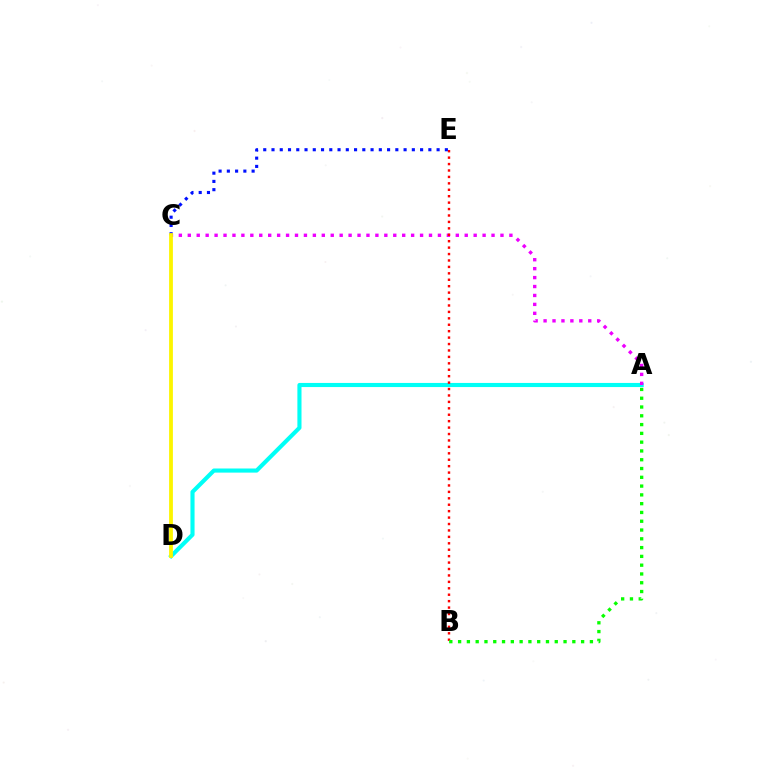{('A', 'D'): [{'color': '#00fff6', 'line_style': 'solid', 'thickness': 2.96}], ('A', 'C'): [{'color': '#ee00ff', 'line_style': 'dotted', 'thickness': 2.43}], ('B', 'E'): [{'color': '#ff0000', 'line_style': 'dotted', 'thickness': 1.75}], ('C', 'E'): [{'color': '#0010ff', 'line_style': 'dotted', 'thickness': 2.24}], ('C', 'D'): [{'color': '#fcf500', 'line_style': 'solid', 'thickness': 2.73}], ('A', 'B'): [{'color': '#08ff00', 'line_style': 'dotted', 'thickness': 2.39}]}